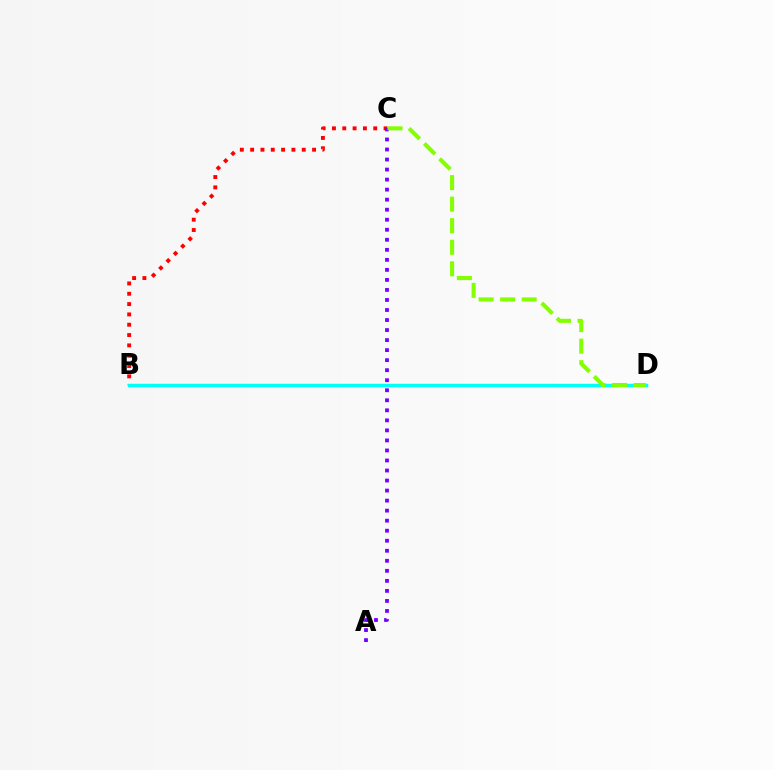{('B', 'C'): [{'color': '#ff0000', 'line_style': 'dotted', 'thickness': 2.8}], ('B', 'D'): [{'color': '#00fff6', 'line_style': 'solid', 'thickness': 2.5}], ('A', 'C'): [{'color': '#7200ff', 'line_style': 'dotted', 'thickness': 2.73}], ('C', 'D'): [{'color': '#84ff00', 'line_style': 'dashed', 'thickness': 2.93}]}